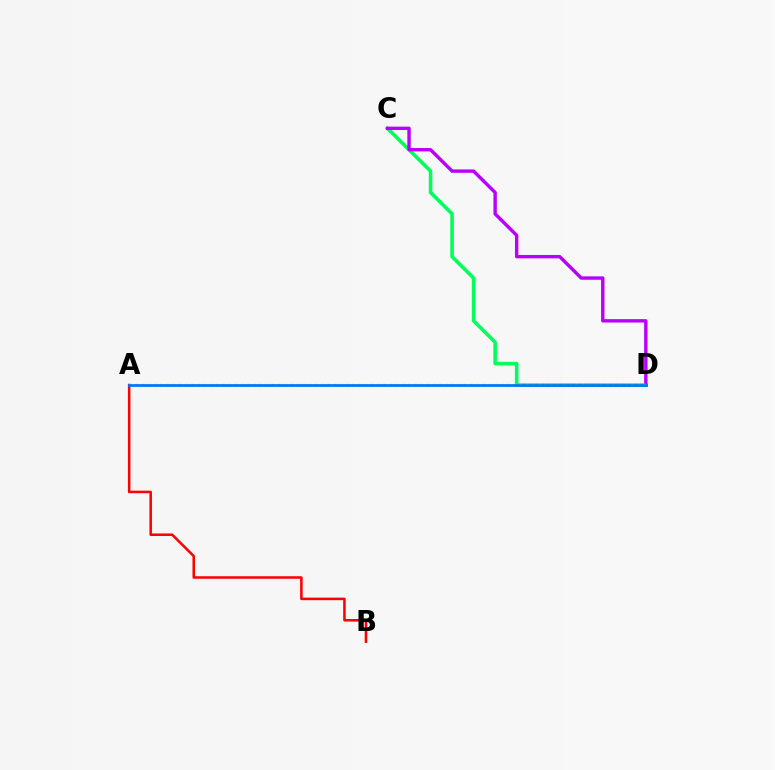{('C', 'D'): [{'color': '#00ff5c', 'line_style': 'solid', 'thickness': 2.57}, {'color': '#b900ff', 'line_style': 'solid', 'thickness': 2.45}], ('A', 'B'): [{'color': '#ff0000', 'line_style': 'solid', 'thickness': 1.83}], ('A', 'D'): [{'color': '#d1ff00', 'line_style': 'dotted', 'thickness': 1.68}, {'color': '#0074ff', 'line_style': 'solid', 'thickness': 1.96}]}